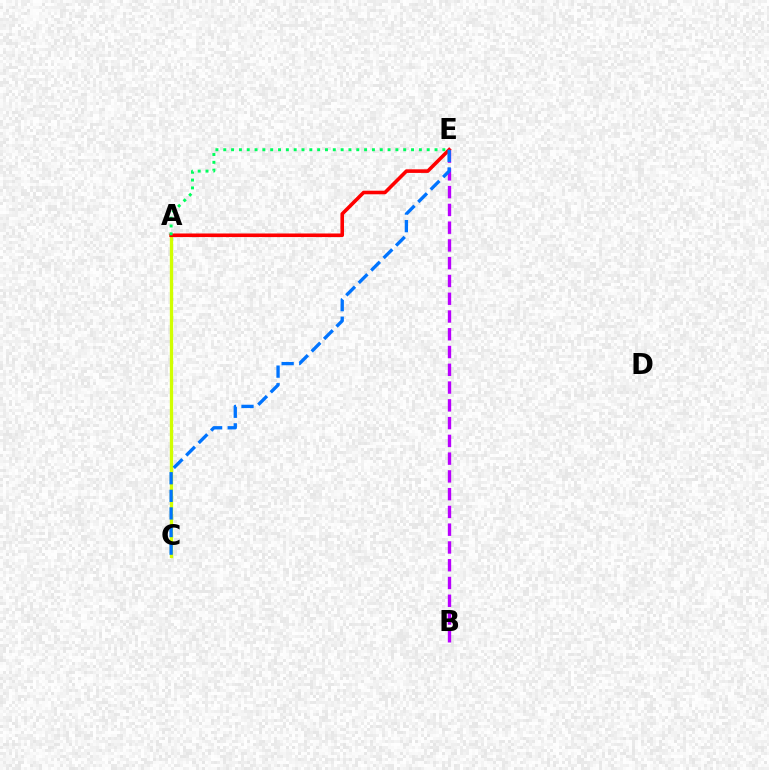{('B', 'E'): [{'color': '#b900ff', 'line_style': 'dashed', 'thickness': 2.41}], ('A', 'C'): [{'color': '#d1ff00', 'line_style': 'solid', 'thickness': 2.38}], ('A', 'E'): [{'color': '#ff0000', 'line_style': 'solid', 'thickness': 2.58}, {'color': '#00ff5c', 'line_style': 'dotted', 'thickness': 2.13}], ('C', 'E'): [{'color': '#0074ff', 'line_style': 'dashed', 'thickness': 2.39}]}